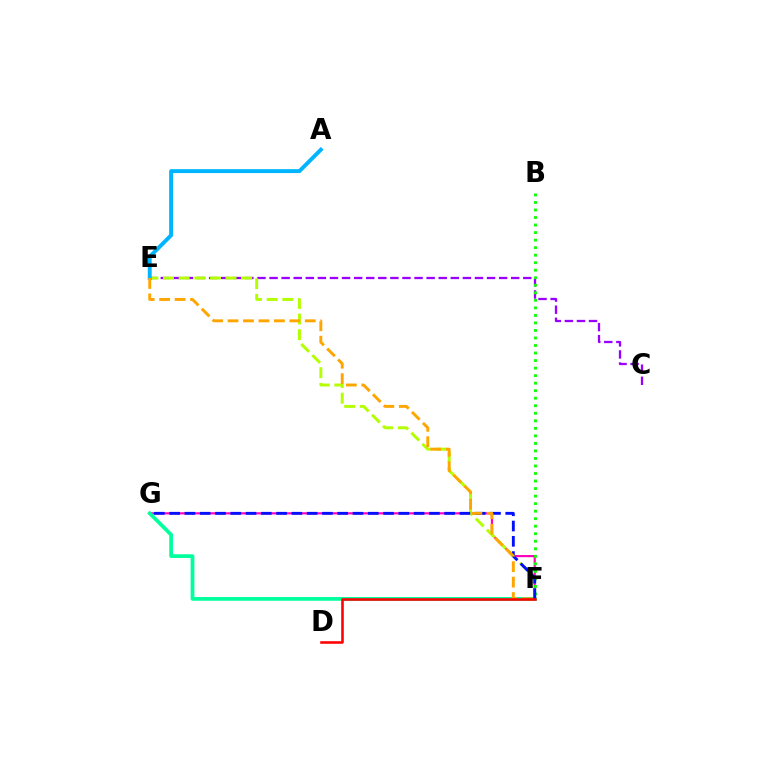{('C', 'E'): [{'color': '#9b00ff', 'line_style': 'dashed', 'thickness': 1.64}], ('F', 'G'): [{'color': '#ff00bd', 'line_style': 'solid', 'thickness': 1.56}, {'color': '#00ff9d', 'line_style': 'solid', 'thickness': 2.68}, {'color': '#0010ff', 'line_style': 'dashed', 'thickness': 2.08}], ('E', 'F'): [{'color': '#b3ff00', 'line_style': 'dashed', 'thickness': 2.12}, {'color': '#ffa500', 'line_style': 'dashed', 'thickness': 2.1}], ('B', 'F'): [{'color': '#08ff00', 'line_style': 'dotted', 'thickness': 2.05}], ('A', 'E'): [{'color': '#00b5ff', 'line_style': 'solid', 'thickness': 2.82}], ('D', 'F'): [{'color': '#ff0000', 'line_style': 'solid', 'thickness': 1.84}]}